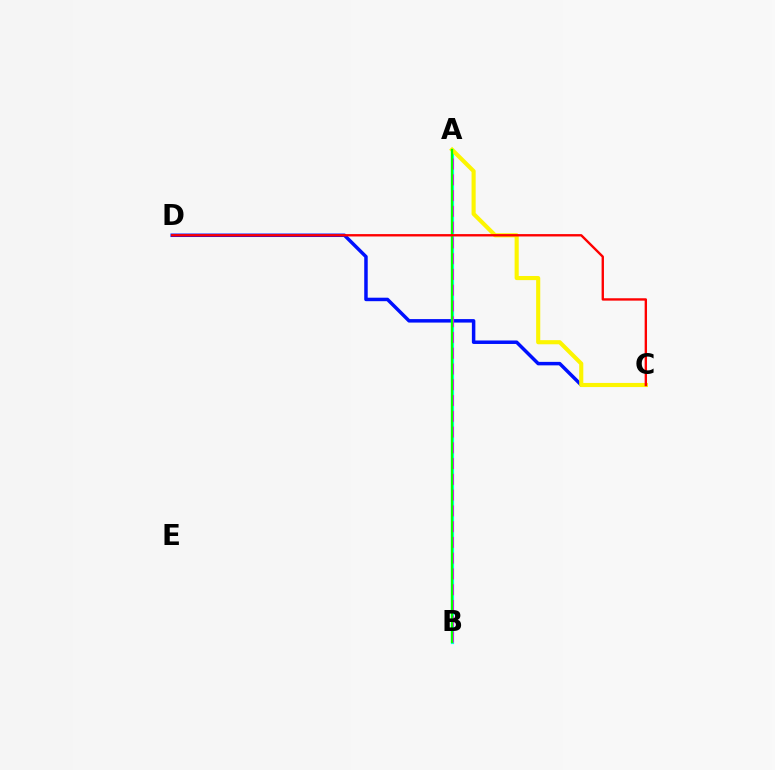{('C', 'D'): [{'color': '#0010ff', 'line_style': 'solid', 'thickness': 2.51}, {'color': '#ff0000', 'line_style': 'solid', 'thickness': 1.7}], ('A', 'B'): [{'color': '#00fff6', 'line_style': 'solid', 'thickness': 2.3}, {'color': '#ee00ff', 'line_style': 'dashed', 'thickness': 2.14}, {'color': '#08ff00', 'line_style': 'solid', 'thickness': 1.62}], ('A', 'C'): [{'color': '#fcf500', 'line_style': 'solid', 'thickness': 2.96}]}